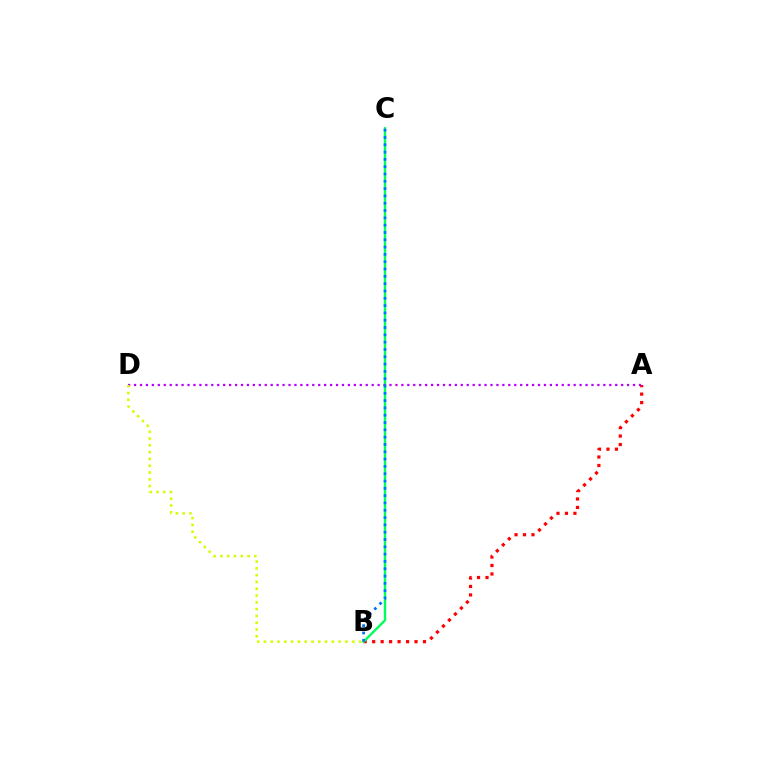{('A', 'B'): [{'color': '#ff0000', 'line_style': 'dotted', 'thickness': 2.3}], ('B', 'C'): [{'color': '#00ff5c', 'line_style': 'solid', 'thickness': 1.72}, {'color': '#0074ff', 'line_style': 'dotted', 'thickness': 1.99}], ('A', 'D'): [{'color': '#b900ff', 'line_style': 'dotted', 'thickness': 1.61}], ('B', 'D'): [{'color': '#d1ff00', 'line_style': 'dotted', 'thickness': 1.85}]}